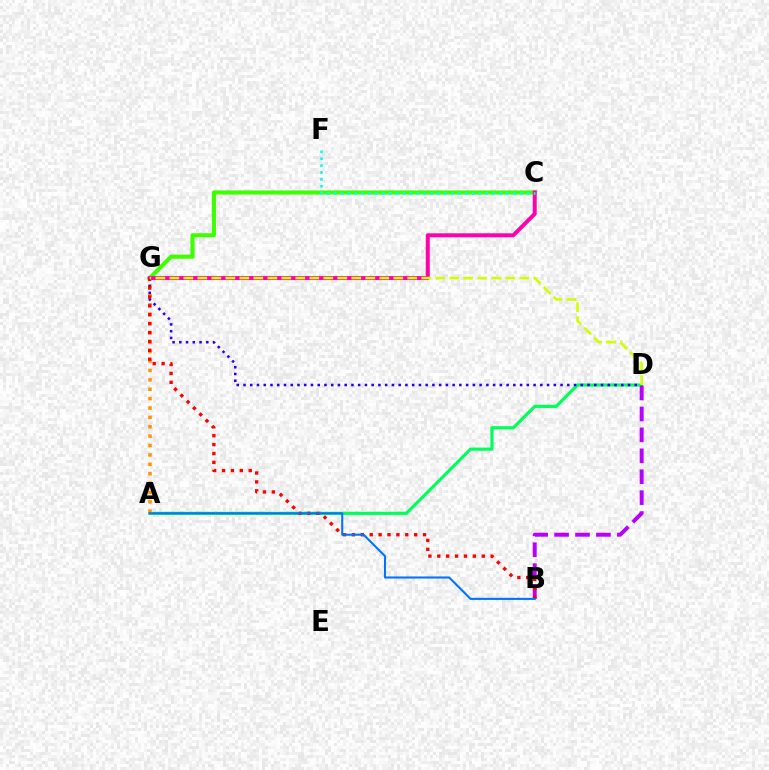{('A', 'D'): [{'color': '#00ff5c', 'line_style': 'solid', 'thickness': 2.28}], ('C', 'G'): [{'color': '#3dff00', 'line_style': 'solid', 'thickness': 2.95}, {'color': '#ff00ac', 'line_style': 'solid', 'thickness': 2.87}], ('A', 'G'): [{'color': '#ff9400', 'line_style': 'dotted', 'thickness': 2.55}], ('C', 'F'): [{'color': '#00fff6', 'line_style': 'dotted', 'thickness': 1.87}], ('B', 'D'): [{'color': '#b900ff', 'line_style': 'dashed', 'thickness': 2.84}], ('D', 'G'): [{'color': '#2500ff', 'line_style': 'dotted', 'thickness': 1.83}, {'color': '#d1ff00', 'line_style': 'dashed', 'thickness': 1.9}], ('B', 'G'): [{'color': '#ff0000', 'line_style': 'dotted', 'thickness': 2.42}], ('A', 'B'): [{'color': '#0074ff', 'line_style': 'solid', 'thickness': 1.5}]}